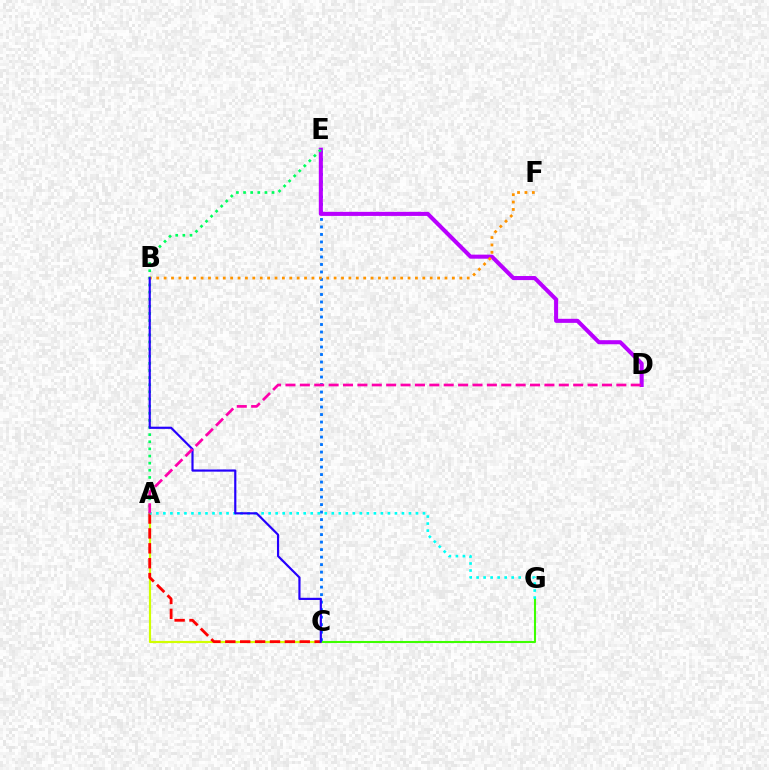{('C', 'G'): [{'color': '#3dff00', 'line_style': 'solid', 'thickness': 1.5}], ('A', 'C'): [{'color': '#d1ff00', 'line_style': 'solid', 'thickness': 1.56}, {'color': '#ff0000', 'line_style': 'dashed', 'thickness': 2.02}], ('C', 'E'): [{'color': '#0074ff', 'line_style': 'dotted', 'thickness': 2.04}], ('A', 'G'): [{'color': '#00fff6', 'line_style': 'dotted', 'thickness': 1.91}], ('D', 'E'): [{'color': '#b900ff', 'line_style': 'solid', 'thickness': 2.92}], ('A', 'E'): [{'color': '#00ff5c', 'line_style': 'dotted', 'thickness': 1.94}], ('B', 'F'): [{'color': '#ff9400', 'line_style': 'dotted', 'thickness': 2.01}], ('B', 'C'): [{'color': '#2500ff', 'line_style': 'solid', 'thickness': 1.57}], ('A', 'D'): [{'color': '#ff00ac', 'line_style': 'dashed', 'thickness': 1.95}]}